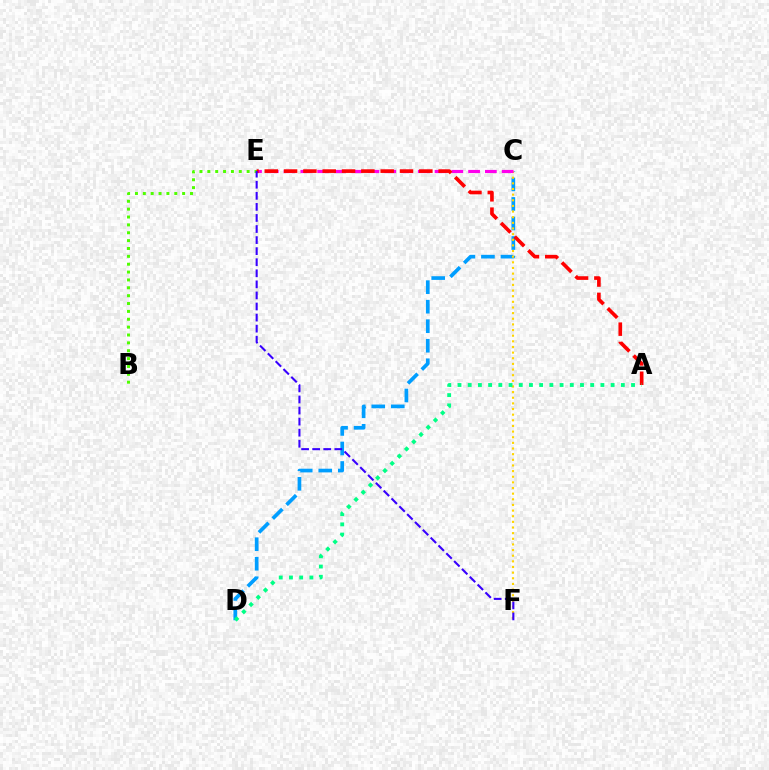{('B', 'E'): [{'color': '#4fff00', 'line_style': 'dotted', 'thickness': 2.14}], ('C', 'D'): [{'color': '#009eff', 'line_style': 'dashed', 'thickness': 2.65}], ('C', 'F'): [{'color': '#ffd500', 'line_style': 'dotted', 'thickness': 1.53}], ('C', 'E'): [{'color': '#ff00ed', 'line_style': 'dashed', 'thickness': 2.28}], ('A', 'E'): [{'color': '#ff0000', 'line_style': 'dashed', 'thickness': 2.62}], ('E', 'F'): [{'color': '#3700ff', 'line_style': 'dashed', 'thickness': 1.5}], ('A', 'D'): [{'color': '#00ff86', 'line_style': 'dotted', 'thickness': 2.77}]}